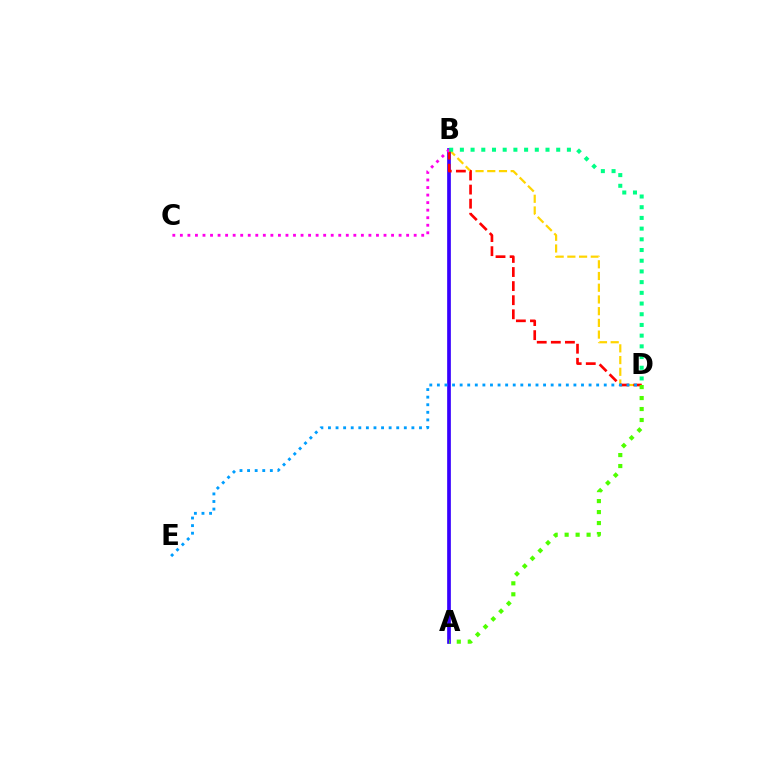{('B', 'D'): [{'color': '#ffd500', 'line_style': 'dashed', 'thickness': 1.59}, {'color': '#ff0000', 'line_style': 'dashed', 'thickness': 1.91}, {'color': '#00ff86', 'line_style': 'dotted', 'thickness': 2.91}], ('A', 'B'): [{'color': '#3700ff', 'line_style': 'solid', 'thickness': 2.66}], ('A', 'D'): [{'color': '#4fff00', 'line_style': 'dotted', 'thickness': 2.98}], ('B', 'C'): [{'color': '#ff00ed', 'line_style': 'dotted', 'thickness': 2.05}], ('D', 'E'): [{'color': '#009eff', 'line_style': 'dotted', 'thickness': 2.06}]}